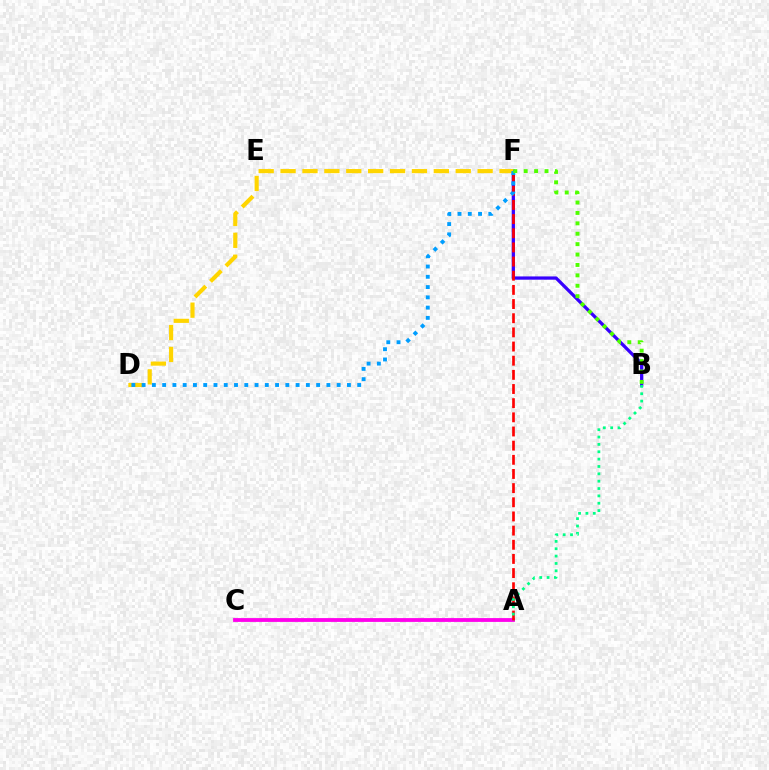{('A', 'C'): [{'color': '#ff00ed', 'line_style': 'solid', 'thickness': 2.74}], ('B', 'F'): [{'color': '#3700ff', 'line_style': 'solid', 'thickness': 2.35}, {'color': '#4fff00', 'line_style': 'dotted', 'thickness': 2.83}], ('A', 'F'): [{'color': '#ff0000', 'line_style': 'dashed', 'thickness': 1.92}], ('D', 'F'): [{'color': '#ffd500', 'line_style': 'dashed', 'thickness': 2.97}, {'color': '#009eff', 'line_style': 'dotted', 'thickness': 2.79}], ('A', 'B'): [{'color': '#00ff86', 'line_style': 'dotted', 'thickness': 2.0}]}